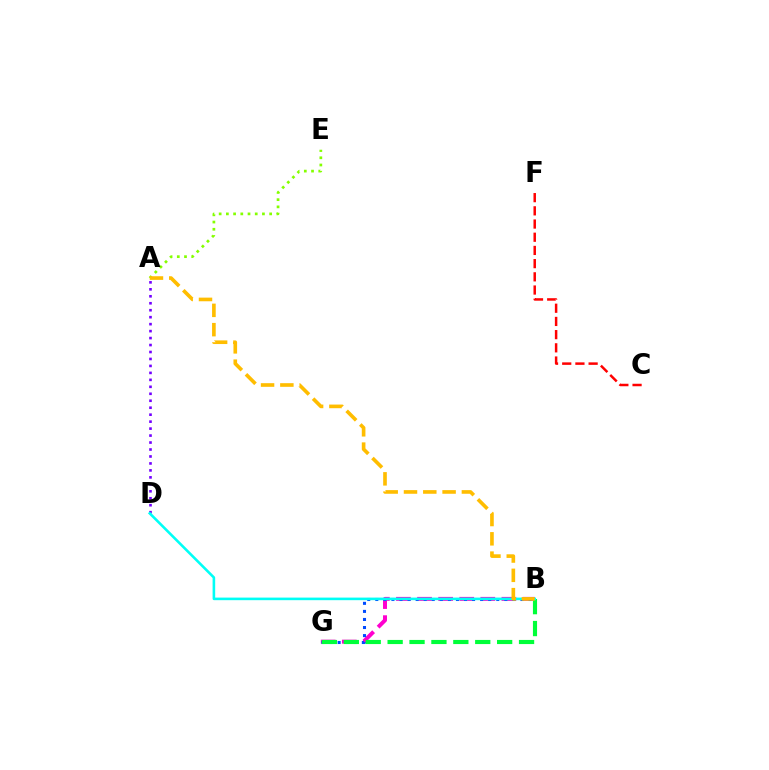{('A', 'E'): [{'color': '#84ff00', 'line_style': 'dotted', 'thickness': 1.96}], ('B', 'G'): [{'color': '#ff00cf', 'line_style': 'dashed', 'thickness': 2.87}, {'color': '#004bff', 'line_style': 'dotted', 'thickness': 2.19}, {'color': '#00ff39', 'line_style': 'dashed', 'thickness': 2.98}], ('A', 'D'): [{'color': '#7200ff', 'line_style': 'dotted', 'thickness': 1.89}], ('C', 'F'): [{'color': '#ff0000', 'line_style': 'dashed', 'thickness': 1.79}], ('B', 'D'): [{'color': '#00fff6', 'line_style': 'solid', 'thickness': 1.86}], ('A', 'B'): [{'color': '#ffbd00', 'line_style': 'dashed', 'thickness': 2.62}]}